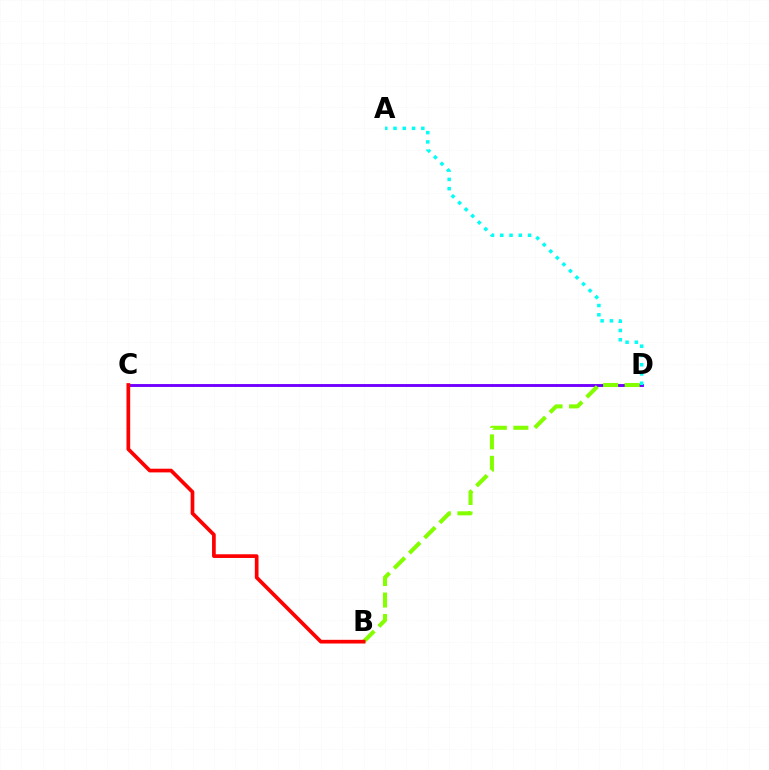{('C', 'D'): [{'color': '#7200ff', 'line_style': 'solid', 'thickness': 2.08}], ('B', 'D'): [{'color': '#84ff00', 'line_style': 'dashed', 'thickness': 2.92}], ('B', 'C'): [{'color': '#ff0000', 'line_style': 'solid', 'thickness': 2.66}], ('A', 'D'): [{'color': '#00fff6', 'line_style': 'dotted', 'thickness': 2.52}]}